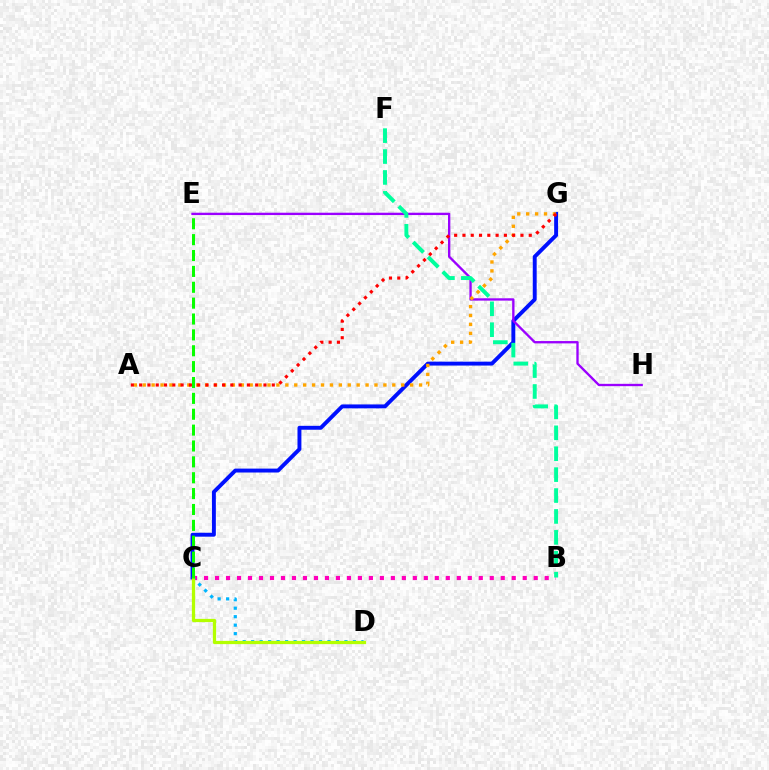{('B', 'C'): [{'color': '#ff00bd', 'line_style': 'dotted', 'thickness': 2.99}], ('C', 'D'): [{'color': '#00b5ff', 'line_style': 'dotted', 'thickness': 2.3}, {'color': '#b3ff00', 'line_style': 'solid', 'thickness': 2.34}], ('C', 'G'): [{'color': '#0010ff', 'line_style': 'solid', 'thickness': 2.81}], ('E', 'H'): [{'color': '#9b00ff', 'line_style': 'solid', 'thickness': 1.68}], ('A', 'G'): [{'color': '#ffa500', 'line_style': 'dotted', 'thickness': 2.42}, {'color': '#ff0000', 'line_style': 'dotted', 'thickness': 2.25}], ('B', 'F'): [{'color': '#00ff9d', 'line_style': 'dashed', 'thickness': 2.84}], ('C', 'E'): [{'color': '#08ff00', 'line_style': 'dashed', 'thickness': 2.16}]}